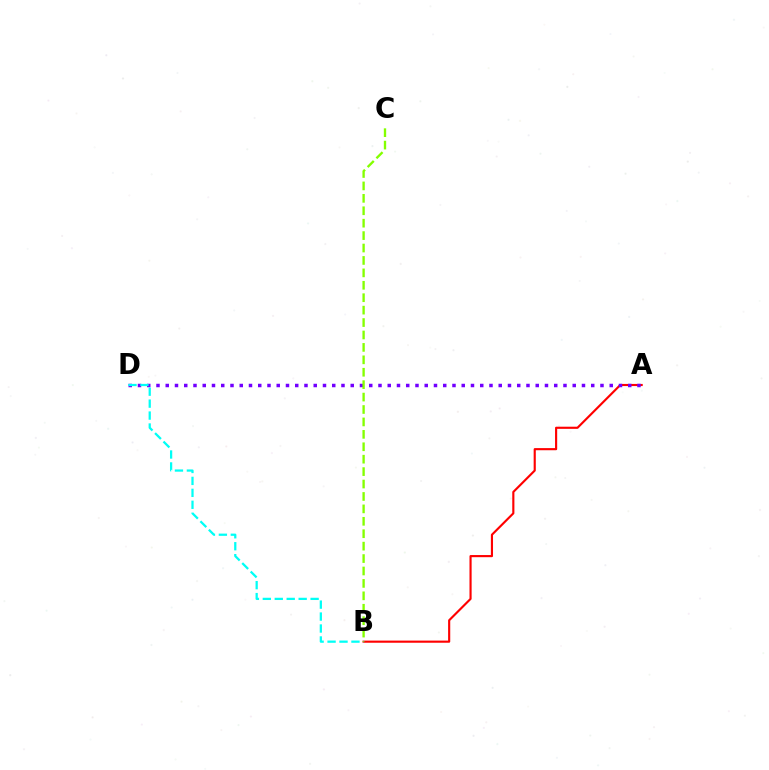{('A', 'B'): [{'color': '#ff0000', 'line_style': 'solid', 'thickness': 1.54}], ('A', 'D'): [{'color': '#7200ff', 'line_style': 'dotted', 'thickness': 2.51}], ('B', 'D'): [{'color': '#00fff6', 'line_style': 'dashed', 'thickness': 1.62}], ('B', 'C'): [{'color': '#84ff00', 'line_style': 'dashed', 'thickness': 1.69}]}